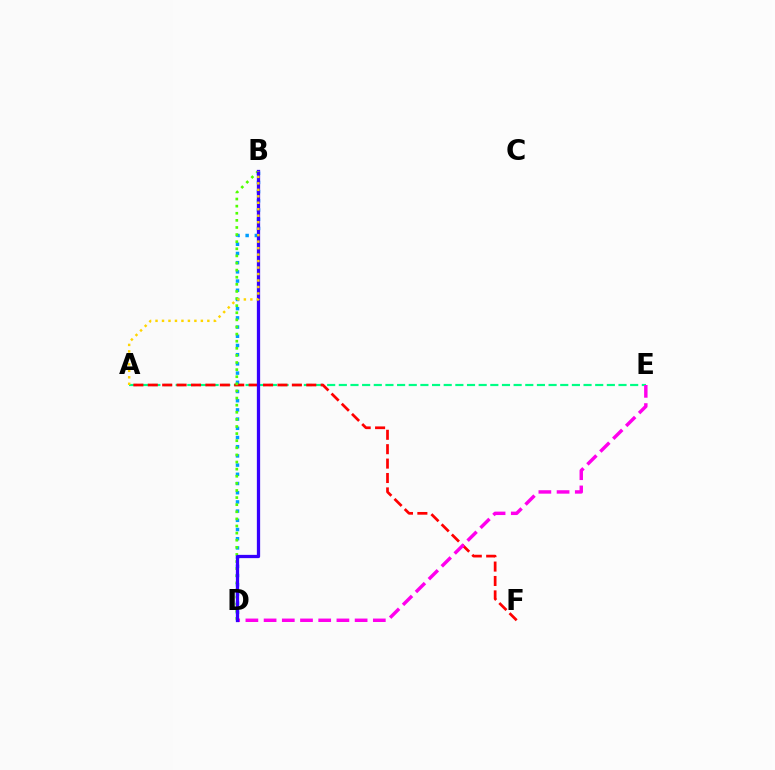{('A', 'E'): [{'color': '#00ff86', 'line_style': 'dashed', 'thickness': 1.58}], ('B', 'D'): [{'color': '#009eff', 'line_style': 'dotted', 'thickness': 2.5}, {'color': '#4fff00', 'line_style': 'dotted', 'thickness': 1.93}, {'color': '#3700ff', 'line_style': 'solid', 'thickness': 2.35}], ('A', 'F'): [{'color': '#ff0000', 'line_style': 'dashed', 'thickness': 1.96}], ('D', 'E'): [{'color': '#ff00ed', 'line_style': 'dashed', 'thickness': 2.47}], ('A', 'B'): [{'color': '#ffd500', 'line_style': 'dotted', 'thickness': 1.76}]}